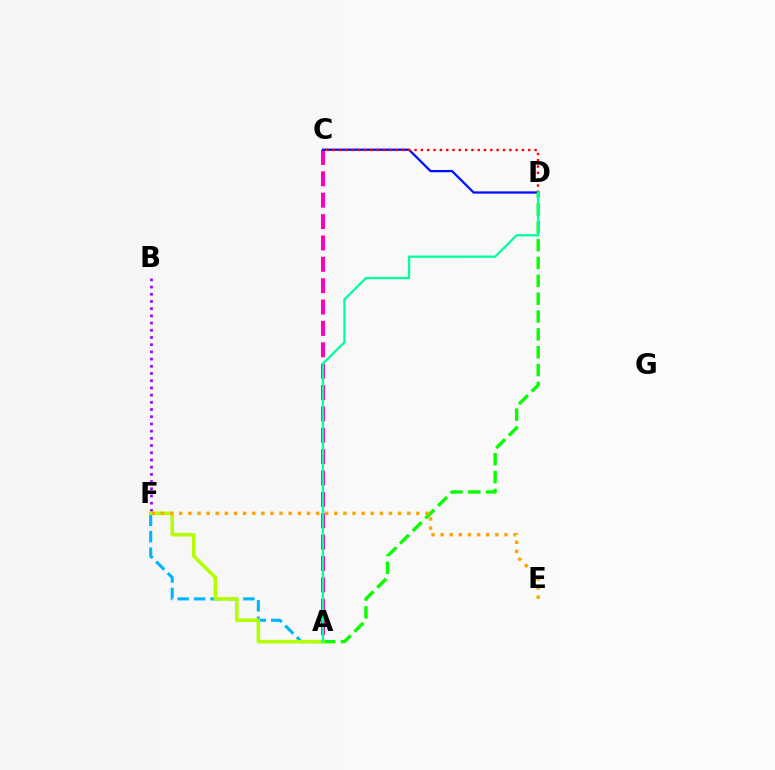{('B', 'F'): [{'color': '#9b00ff', 'line_style': 'dotted', 'thickness': 1.96}], ('A', 'F'): [{'color': '#00b5ff', 'line_style': 'dashed', 'thickness': 2.23}, {'color': '#b3ff00', 'line_style': 'solid', 'thickness': 2.56}], ('A', 'C'): [{'color': '#ff00bd', 'line_style': 'dashed', 'thickness': 2.9}], ('C', 'D'): [{'color': '#0010ff', 'line_style': 'solid', 'thickness': 1.63}, {'color': '#ff0000', 'line_style': 'dotted', 'thickness': 1.72}], ('A', 'D'): [{'color': '#08ff00', 'line_style': 'dashed', 'thickness': 2.42}, {'color': '#00ff9d', 'line_style': 'solid', 'thickness': 1.66}], ('E', 'F'): [{'color': '#ffa500', 'line_style': 'dotted', 'thickness': 2.48}]}